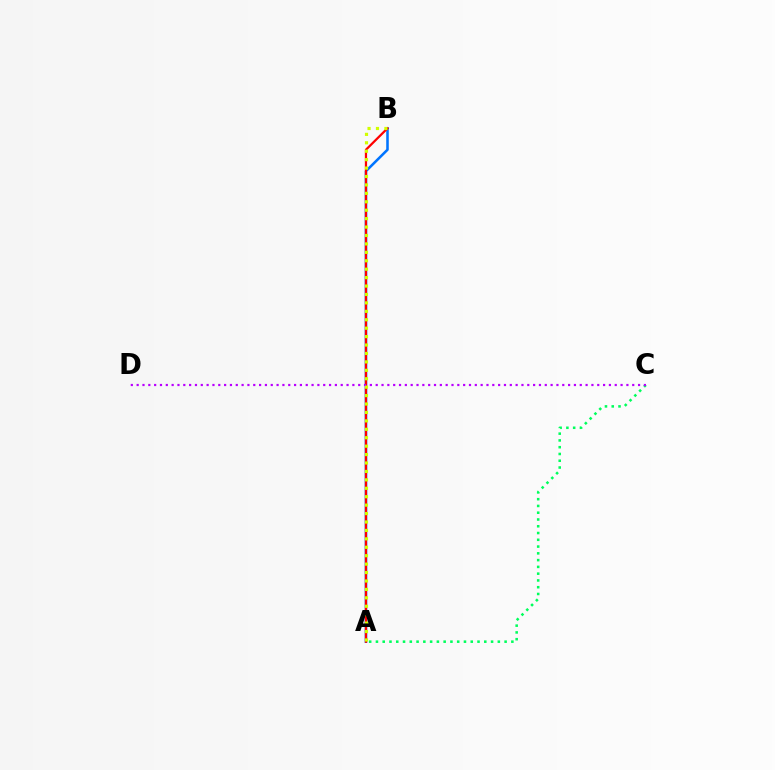{('A', 'C'): [{'color': '#00ff5c', 'line_style': 'dotted', 'thickness': 1.84}], ('A', 'B'): [{'color': '#0074ff', 'line_style': 'solid', 'thickness': 1.84}, {'color': '#ff0000', 'line_style': 'solid', 'thickness': 1.61}, {'color': '#d1ff00', 'line_style': 'dotted', 'thickness': 2.29}], ('C', 'D'): [{'color': '#b900ff', 'line_style': 'dotted', 'thickness': 1.58}]}